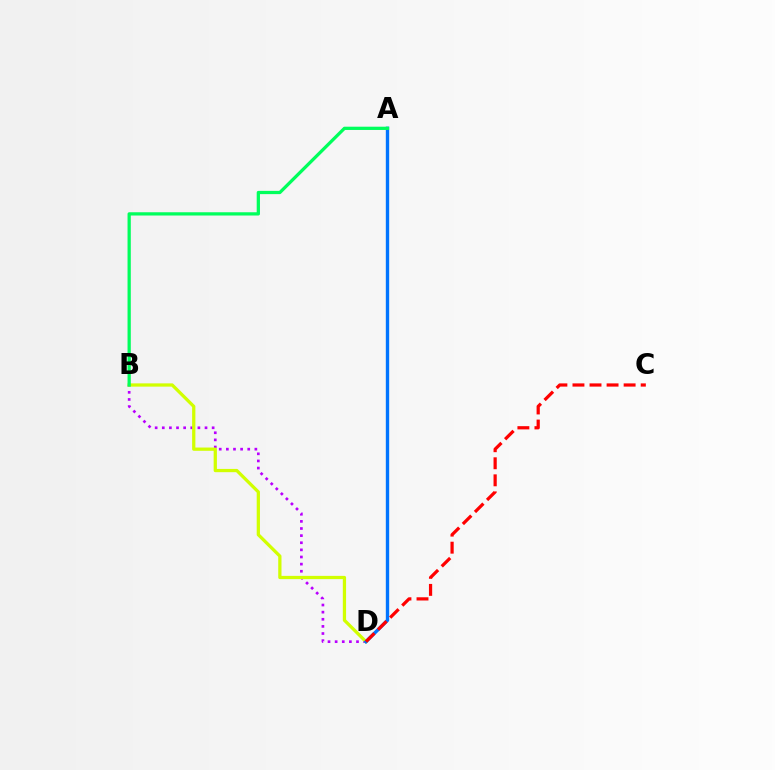{('B', 'D'): [{'color': '#b900ff', 'line_style': 'dotted', 'thickness': 1.94}, {'color': '#d1ff00', 'line_style': 'solid', 'thickness': 2.34}], ('A', 'D'): [{'color': '#0074ff', 'line_style': 'solid', 'thickness': 2.42}], ('C', 'D'): [{'color': '#ff0000', 'line_style': 'dashed', 'thickness': 2.32}], ('A', 'B'): [{'color': '#00ff5c', 'line_style': 'solid', 'thickness': 2.35}]}